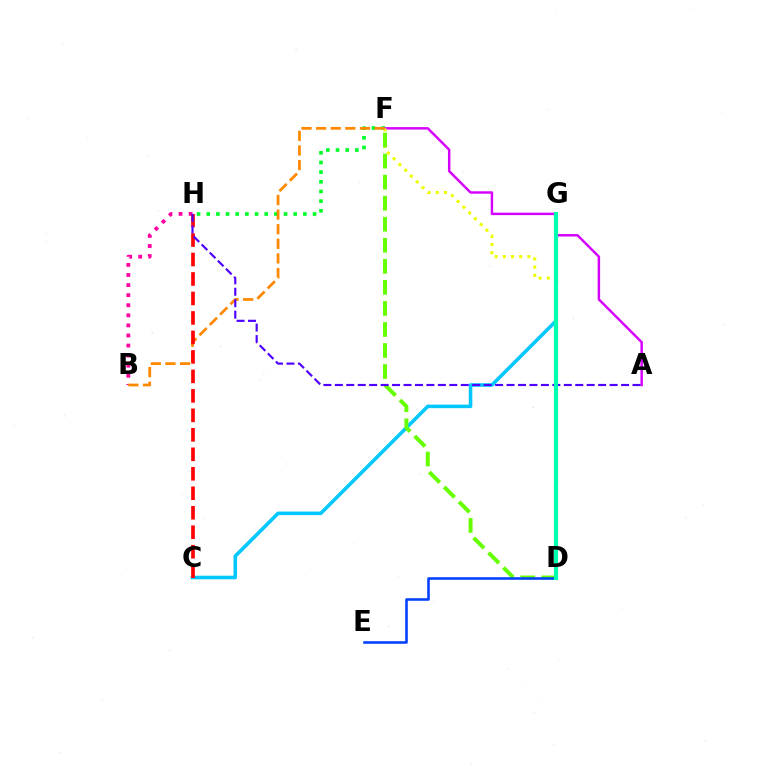{('B', 'H'): [{'color': '#ff00a0', 'line_style': 'dotted', 'thickness': 2.74}], ('F', 'H'): [{'color': '#00ff27', 'line_style': 'dotted', 'thickness': 2.63}], ('A', 'F'): [{'color': '#d600ff', 'line_style': 'solid', 'thickness': 1.76}], ('D', 'F'): [{'color': '#eeff00', 'line_style': 'dotted', 'thickness': 2.22}, {'color': '#66ff00', 'line_style': 'dashed', 'thickness': 2.86}], ('C', 'G'): [{'color': '#00c7ff', 'line_style': 'solid', 'thickness': 2.56}], ('B', 'F'): [{'color': '#ff8800', 'line_style': 'dashed', 'thickness': 1.98}], ('C', 'H'): [{'color': '#ff0000', 'line_style': 'dashed', 'thickness': 2.65}], ('A', 'H'): [{'color': '#4f00ff', 'line_style': 'dashed', 'thickness': 1.56}], ('D', 'E'): [{'color': '#003fff', 'line_style': 'solid', 'thickness': 1.84}], ('D', 'G'): [{'color': '#00ffaf', 'line_style': 'solid', 'thickness': 2.99}]}